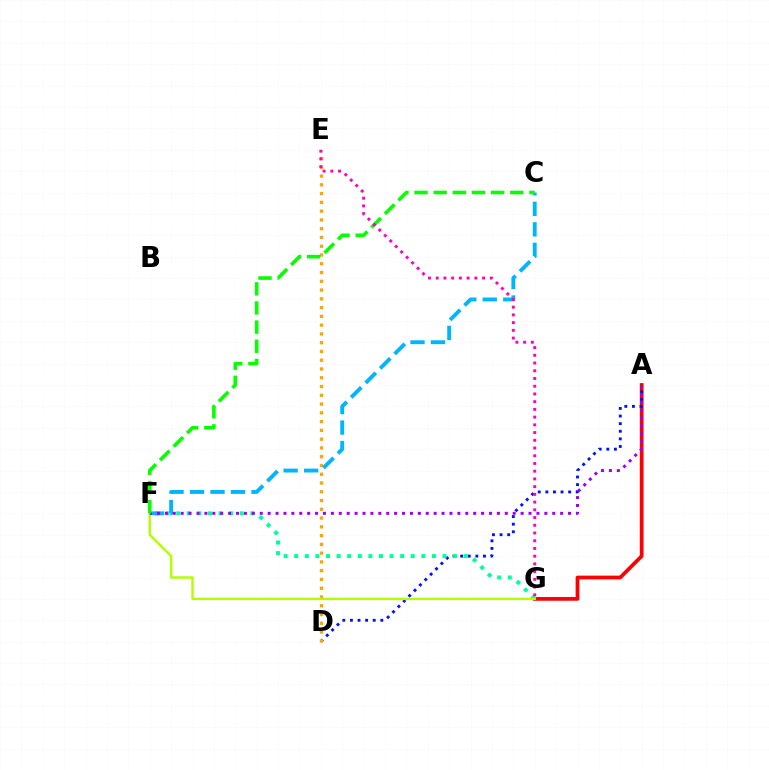{('A', 'G'): [{'color': '#ff0000', 'line_style': 'solid', 'thickness': 2.69}], ('A', 'D'): [{'color': '#0010ff', 'line_style': 'dotted', 'thickness': 2.07}], ('D', 'E'): [{'color': '#ffa500', 'line_style': 'dotted', 'thickness': 2.38}], ('F', 'G'): [{'color': '#00ff9d', 'line_style': 'dotted', 'thickness': 2.88}, {'color': '#b3ff00', 'line_style': 'solid', 'thickness': 1.75}], ('C', 'F'): [{'color': '#00b5ff', 'line_style': 'dashed', 'thickness': 2.79}, {'color': '#08ff00', 'line_style': 'dashed', 'thickness': 2.6}], ('A', 'F'): [{'color': '#9b00ff', 'line_style': 'dotted', 'thickness': 2.15}], ('E', 'G'): [{'color': '#ff00bd', 'line_style': 'dotted', 'thickness': 2.1}]}